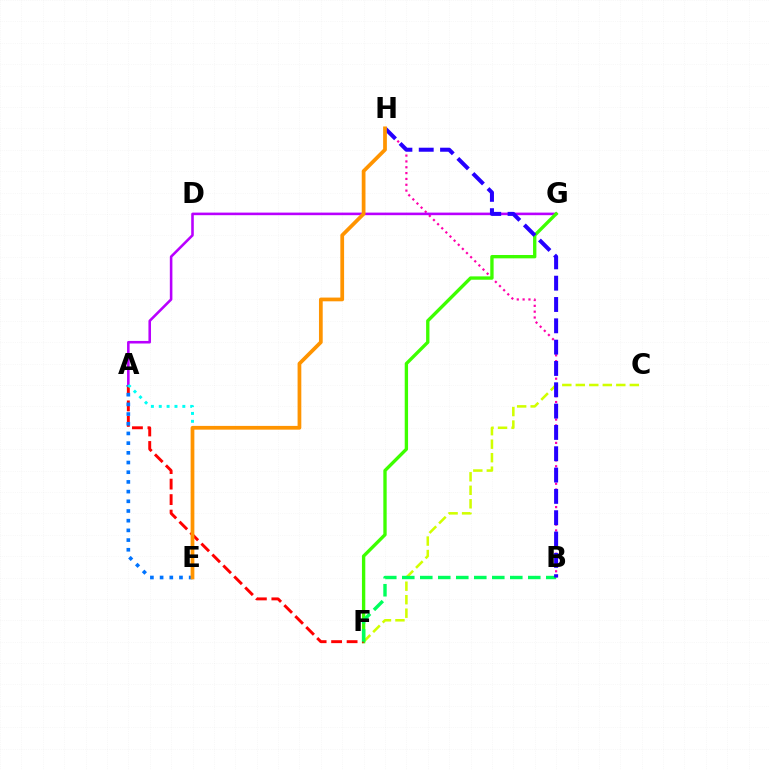{('B', 'H'): [{'color': '#ff00ac', 'line_style': 'dotted', 'thickness': 1.59}, {'color': '#2500ff', 'line_style': 'dashed', 'thickness': 2.9}], ('A', 'G'): [{'color': '#b900ff', 'line_style': 'solid', 'thickness': 1.85}], ('C', 'F'): [{'color': '#d1ff00', 'line_style': 'dashed', 'thickness': 1.83}], ('F', 'G'): [{'color': '#3dff00', 'line_style': 'solid', 'thickness': 2.41}], ('A', 'F'): [{'color': '#ff0000', 'line_style': 'dashed', 'thickness': 2.1}], ('A', 'E'): [{'color': '#0074ff', 'line_style': 'dotted', 'thickness': 2.63}, {'color': '#00fff6', 'line_style': 'dotted', 'thickness': 2.14}], ('B', 'F'): [{'color': '#00ff5c', 'line_style': 'dashed', 'thickness': 2.45}], ('E', 'H'): [{'color': '#ff9400', 'line_style': 'solid', 'thickness': 2.69}]}